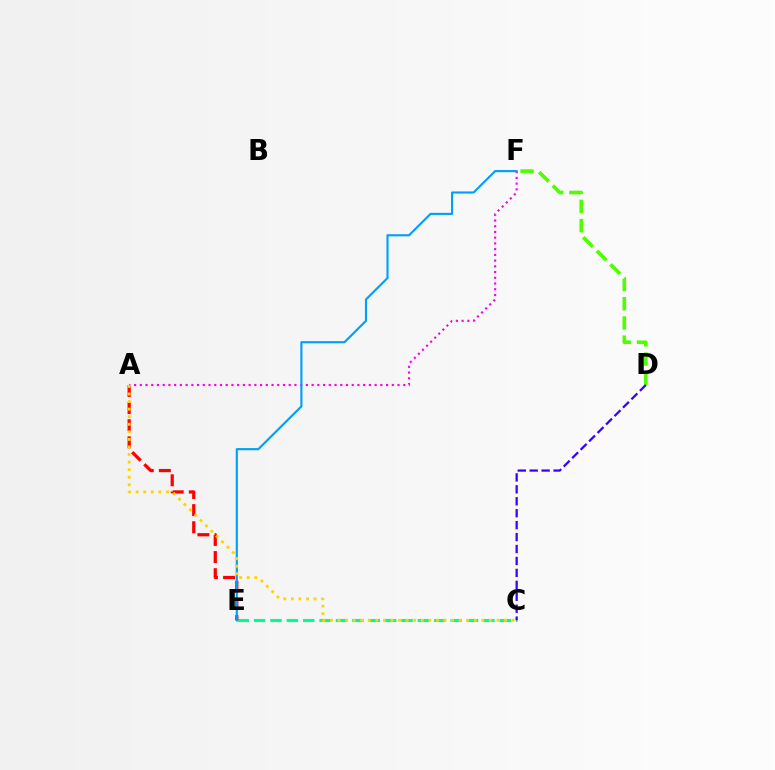{('D', 'F'): [{'color': '#4fff00', 'line_style': 'dashed', 'thickness': 2.61}], ('C', 'E'): [{'color': '#00ff86', 'line_style': 'dashed', 'thickness': 2.23}], ('A', 'E'): [{'color': '#ff0000', 'line_style': 'dashed', 'thickness': 2.33}], ('A', 'F'): [{'color': '#ff00ed', 'line_style': 'dotted', 'thickness': 1.56}], ('E', 'F'): [{'color': '#009eff', 'line_style': 'solid', 'thickness': 1.53}], ('A', 'C'): [{'color': '#ffd500', 'line_style': 'dotted', 'thickness': 2.06}], ('C', 'D'): [{'color': '#3700ff', 'line_style': 'dashed', 'thickness': 1.62}]}